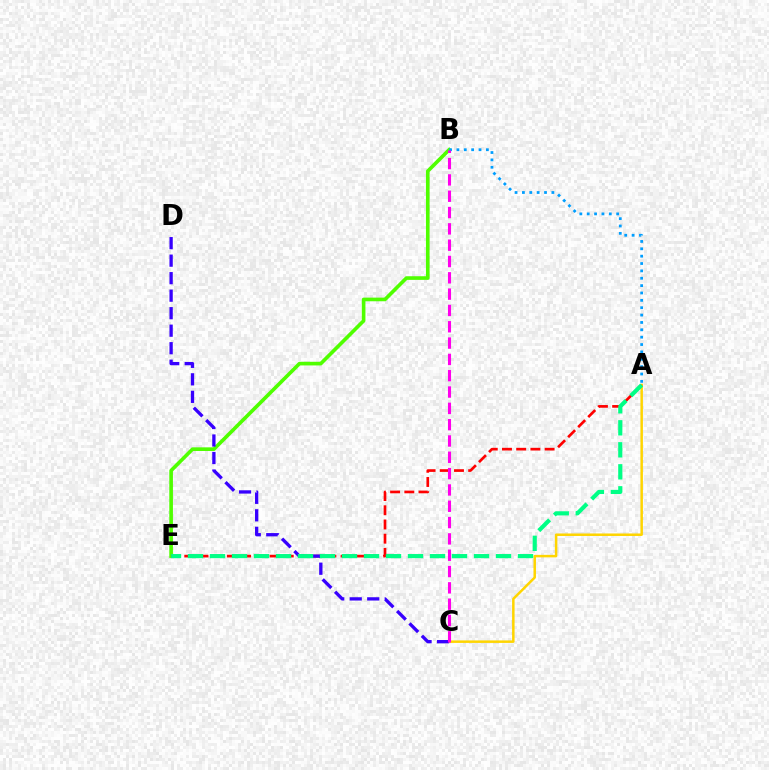{('B', 'E'): [{'color': '#4fff00', 'line_style': 'solid', 'thickness': 2.62}], ('A', 'B'): [{'color': '#009eff', 'line_style': 'dotted', 'thickness': 2.0}], ('A', 'C'): [{'color': '#ffd500', 'line_style': 'solid', 'thickness': 1.8}], ('A', 'E'): [{'color': '#ff0000', 'line_style': 'dashed', 'thickness': 1.93}, {'color': '#00ff86', 'line_style': 'dashed', 'thickness': 2.99}], ('C', 'D'): [{'color': '#3700ff', 'line_style': 'dashed', 'thickness': 2.38}], ('B', 'C'): [{'color': '#ff00ed', 'line_style': 'dashed', 'thickness': 2.22}]}